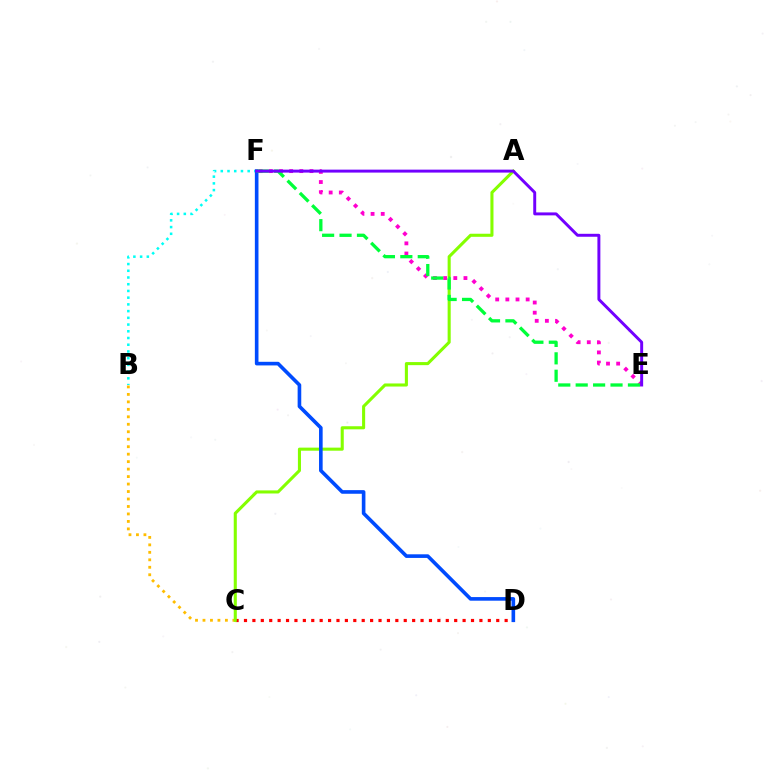{('E', 'F'): [{'color': '#ff00cf', 'line_style': 'dotted', 'thickness': 2.76}, {'color': '#00ff39', 'line_style': 'dashed', 'thickness': 2.37}, {'color': '#7200ff', 'line_style': 'solid', 'thickness': 2.12}], ('B', 'F'): [{'color': '#00fff6', 'line_style': 'dotted', 'thickness': 1.83}], ('C', 'D'): [{'color': '#ff0000', 'line_style': 'dotted', 'thickness': 2.28}], ('B', 'C'): [{'color': '#ffbd00', 'line_style': 'dotted', 'thickness': 2.03}], ('A', 'C'): [{'color': '#84ff00', 'line_style': 'solid', 'thickness': 2.21}], ('D', 'F'): [{'color': '#004bff', 'line_style': 'solid', 'thickness': 2.61}]}